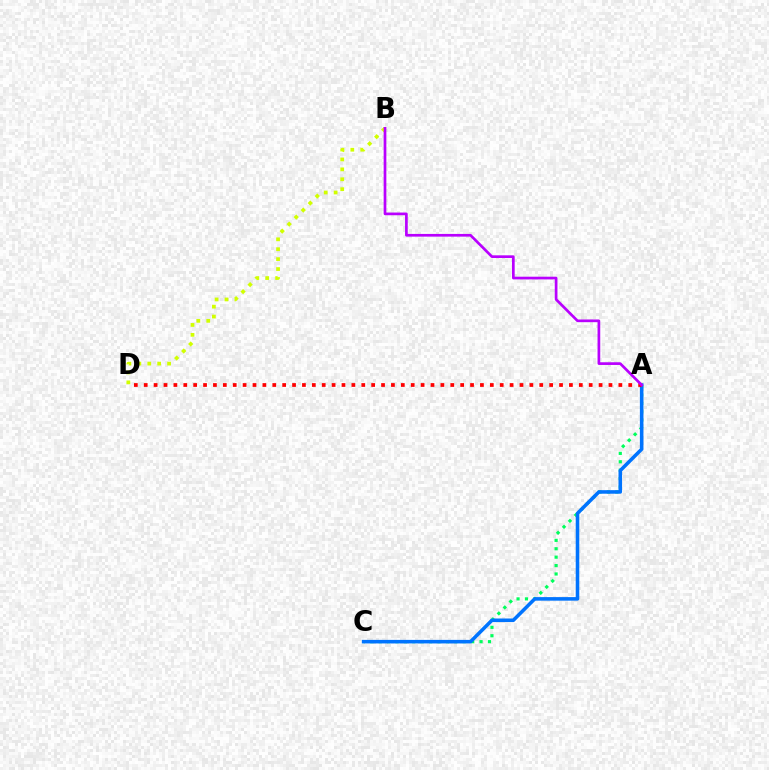{('A', 'C'): [{'color': '#00ff5c', 'line_style': 'dotted', 'thickness': 2.28}, {'color': '#0074ff', 'line_style': 'solid', 'thickness': 2.56}], ('B', 'D'): [{'color': '#d1ff00', 'line_style': 'dotted', 'thickness': 2.69}], ('A', 'D'): [{'color': '#ff0000', 'line_style': 'dotted', 'thickness': 2.69}], ('A', 'B'): [{'color': '#b900ff', 'line_style': 'solid', 'thickness': 1.94}]}